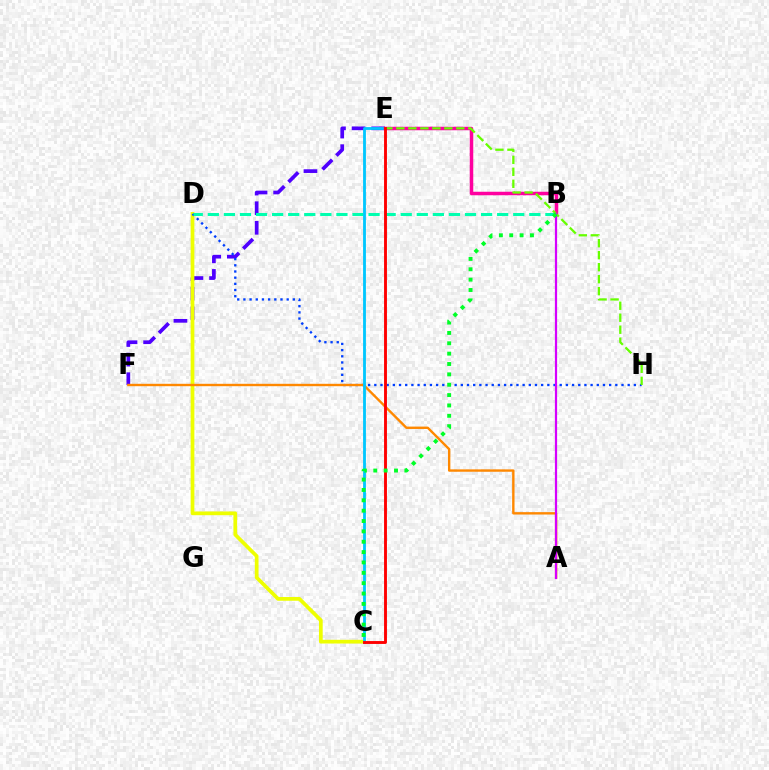{('E', 'F'): [{'color': '#4f00ff', 'line_style': 'dashed', 'thickness': 2.66}], ('C', 'D'): [{'color': '#eeff00', 'line_style': 'solid', 'thickness': 2.68}], ('D', 'H'): [{'color': '#003fff', 'line_style': 'dotted', 'thickness': 1.68}], ('A', 'F'): [{'color': '#ff8800', 'line_style': 'solid', 'thickness': 1.72}], ('B', 'D'): [{'color': '#00ffaf', 'line_style': 'dashed', 'thickness': 2.18}], ('C', 'E'): [{'color': '#00c7ff', 'line_style': 'solid', 'thickness': 2.04}, {'color': '#ff0000', 'line_style': 'solid', 'thickness': 2.08}], ('B', 'E'): [{'color': '#ff00a0', 'line_style': 'solid', 'thickness': 2.52}], ('E', 'H'): [{'color': '#66ff00', 'line_style': 'dashed', 'thickness': 1.63}], ('A', 'B'): [{'color': '#d600ff', 'line_style': 'solid', 'thickness': 1.6}], ('B', 'C'): [{'color': '#00ff27', 'line_style': 'dotted', 'thickness': 2.81}]}